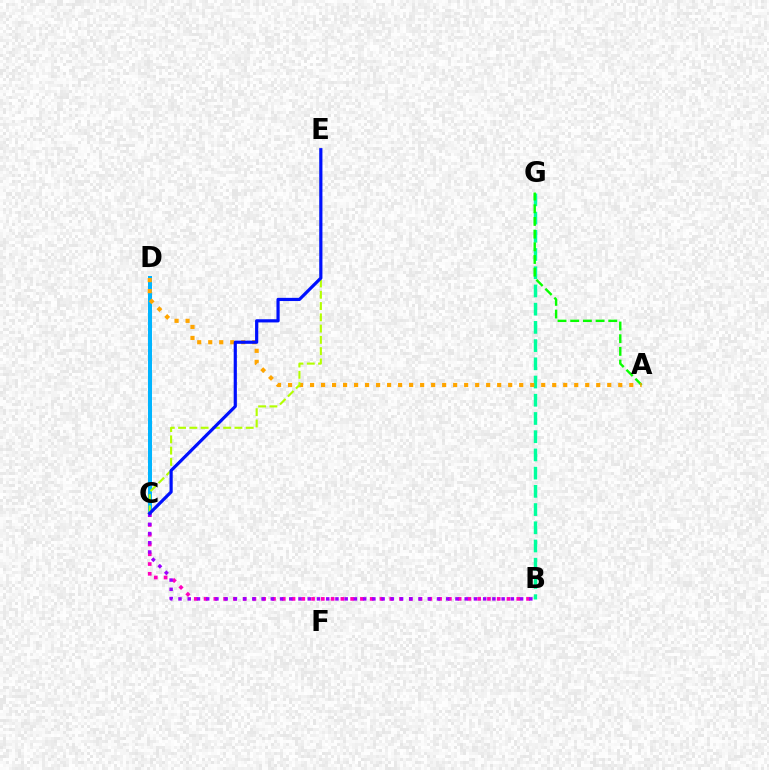{('B', 'G'): [{'color': '#00ff9d', 'line_style': 'dashed', 'thickness': 2.47}], ('A', 'G'): [{'color': '#08ff00', 'line_style': 'dashed', 'thickness': 1.72}], ('C', 'D'): [{'color': '#ff0000', 'line_style': 'dotted', 'thickness': 2.69}, {'color': '#00b5ff', 'line_style': 'solid', 'thickness': 2.88}], ('A', 'D'): [{'color': '#ffa500', 'line_style': 'dotted', 'thickness': 2.99}], ('B', 'C'): [{'color': '#ff00bd', 'line_style': 'dotted', 'thickness': 2.65}, {'color': '#9b00ff', 'line_style': 'dotted', 'thickness': 2.51}], ('C', 'E'): [{'color': '#b3ff00', 'line_style': 'dashed', 'thickness': 1.53}, {'color': '#0010ff', 'line_style': 'solid', 'thickness': 2.29}]}